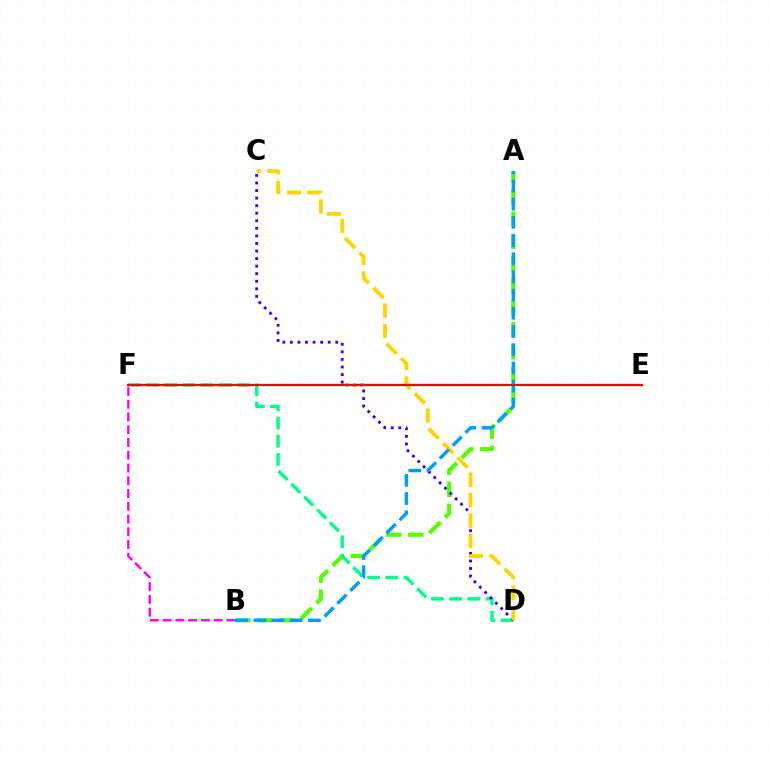{('A', 'B'): [{'color': '#4fff00', 'line_style': 'dashed', 'thickness': 3.0}, {'color': '#009eff', 'line_style': 'dashed', 'thickness': 2.47}], ('D', 'F'): [{'color': '#00ff86', 'line_style': 'dashed', 'thickness': 2.47}], ('C', 'D'): [{'color': '#3700ff', 'line_style': 'dotted', 'thickness': 2.05}, {'color': '#ffd500', 'line_style': 'dashed', 'thickness': 2.78}], ('B', 'F'): [{'color': '#ff00ed', 'line_style': 'dashed', 'thickness': 1.73}], ('E', 'F'): [{'color': '#ff0000', 'line_style': 'solid', 'thickness': 1.64}]}